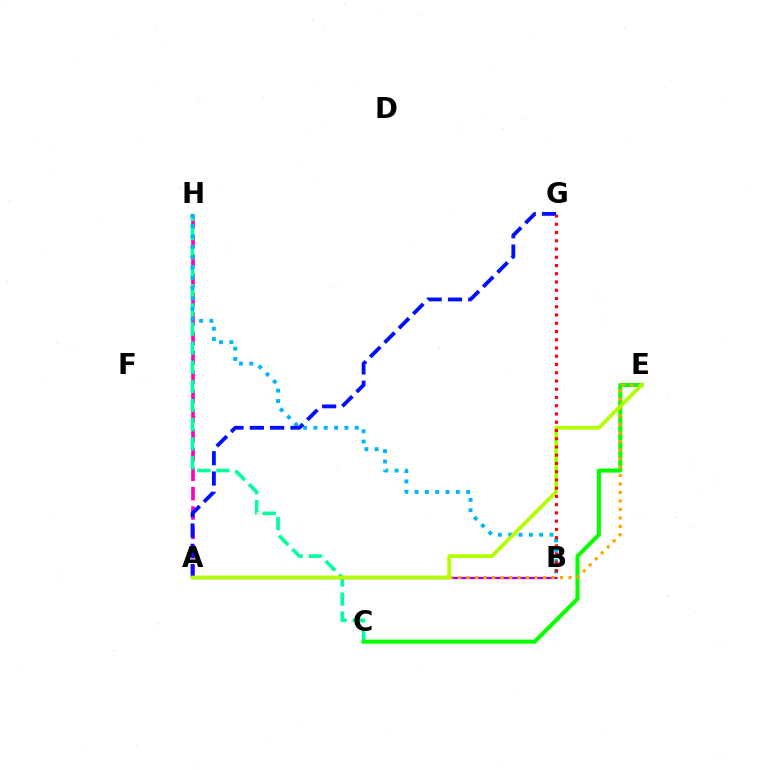{('A', 'H'): [{'color': '#ff00bd', 'line_style': 'dashed', 'thickness': 2.64}], ('C', 'H'): [{'color': '#00ff9d', 'line_style': 'dashed', 'thickness': 2.6}], ('B', 'H'): [{'color': '#00b5ff', 'line_style': 'dotted', 'thickness': 2.81}], ('A', 'G'): [{'color': '#0010ff', 'line_style': 'dashed', 'thickness': 2.76}], ('C', 'E'): [{'color': '#08ff00', 'line_style': 'solid', 'thickness': 2.93}], ('A', 'B'): [{'color': '#9b00ff', 'line_style': 'solid', 'thickness': 1.63}], ('A', 'E'): [{'color': '#ffa500', 'line_style': 'dotted', 'thickness': 2.3}, {'color': '#b3ff00', 'line_style': 'solid', 'thickness': 2.71}], ('B', 'G'): [{'color': '#ff0000', 'line_style': 'dotted', 'thickness': 2.24}]}